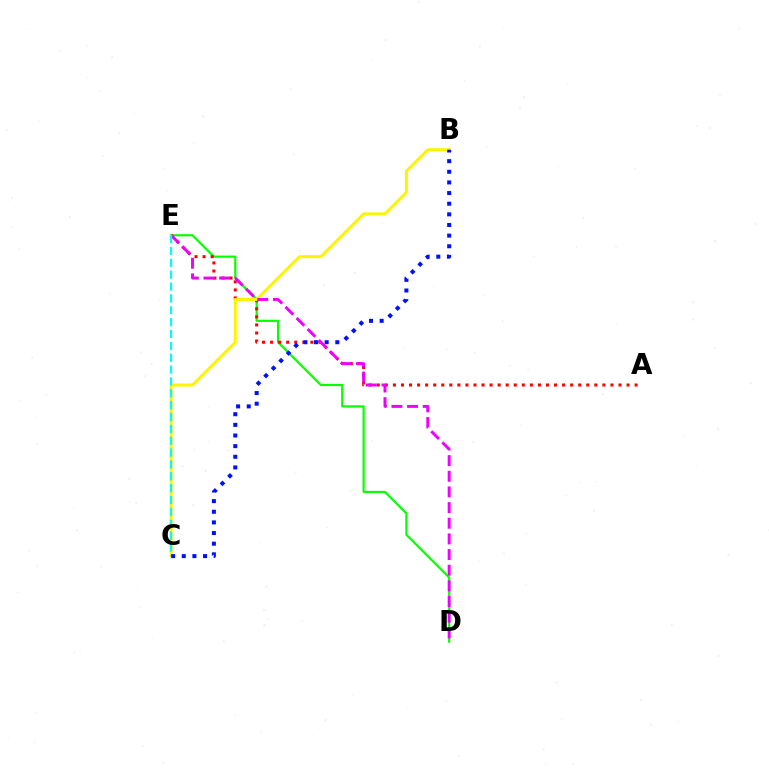{('D', 'E'): [{'color': '#08ff00', 'line_style': 'solid', 'thickness': 1.58}, {'color': '#ee00ff', 'line_style': 'dashed', 'thickness': 2.13}], ('A', 'E'): [{'color': '#ff0000', 'line_style': 'dotted', 'thickness': 2.19}], ('B', 'C'): [{'color': '#fcf500', 'line_style': 'solid', 'thickness': 2.16}, {'color': '#0010ff', 'line_style': 'dotted', 'thickness': 2.89}], ('C', 'E'): [{'color': '#00fff6', 'line_style': 'dashed', 'thickness': 1.61}]}